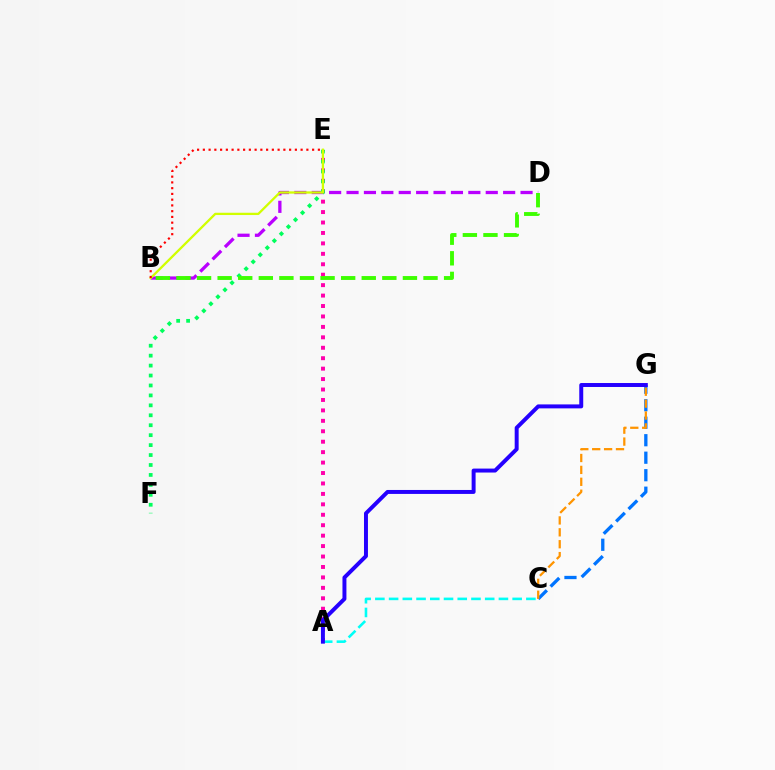{('A', 'E'): [{'color': '#ff00ac', 'line_style': 'dotted', 'thickness': 2.84}], ('A', 'C'): [{'color': '#00fff6', 'line_style': 'dashed', 'thickness': 1.86}], ('C', 'G'): [{'color': '#0074ff', 'line_style': 'dashed', 'thickness': 2.38}, {'color': '#ff9400', 'line_style': 'dashed', 'thickness': 1.62}], ('B', 'D'): [{'color': '#b900ff', 'line_style': 'dashed', 'thickness': 2.36}, {'color': '#3dff00', 'line_style': 'dashed', 'thickness': 2.8}], ('E', 'F'): [{'color': '#00ff5c', 'line_style': 'dotted', 'thickness': 2.7}], ('A', 'G'): [{'color': '#2500ff', 'line_style': 'solid', 'thickness': 2.85}], ('B', 'E'): [{'color': '#d1ff00', 'line_style': 'solid', 'thickness': 1.65}, {'color': '#ff0000', 'line_style': 'dotted', 'thickness': 1.56}]}